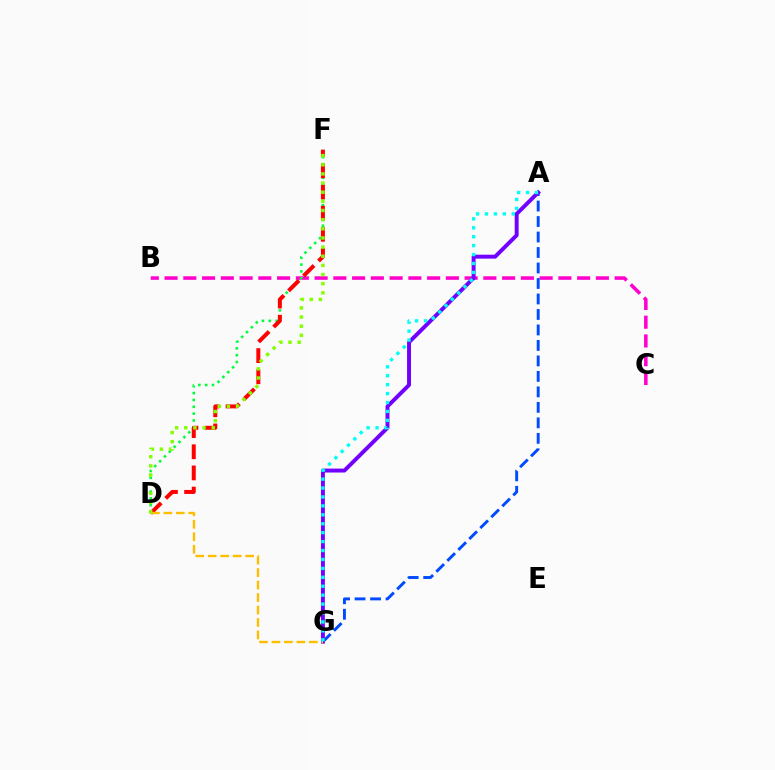{('B', 'C'): [{'color': '#ff00cf', 'line_style': 'dashed', 'thickness': 2.55}], ('A', 'G'): [{'color': '#004bff', 'line_style': 'dashed', 'thickness': 2.1}, {'color': '#7200ff', 'line_style': 'solid', 'thickness': 2.83}, {'color': '#00fff6', 'line_style': 'dotted', 'thickness': 2.43}], ('D', 'F'): [{'color': '#00ff39', 'line_style': 'dotted', 'thickness': 1.86}, {'color': '#ff0000', 'line_style': 'dashed', 'thickness': 2.88}, {'color': '#84ff00', 'line_style': 'dotted', 'thickness': 2.49}], ('D', 'G'): [{'color': '#ffbd00', 'line_style': 'dashed', 'thickness': 1.7}]}